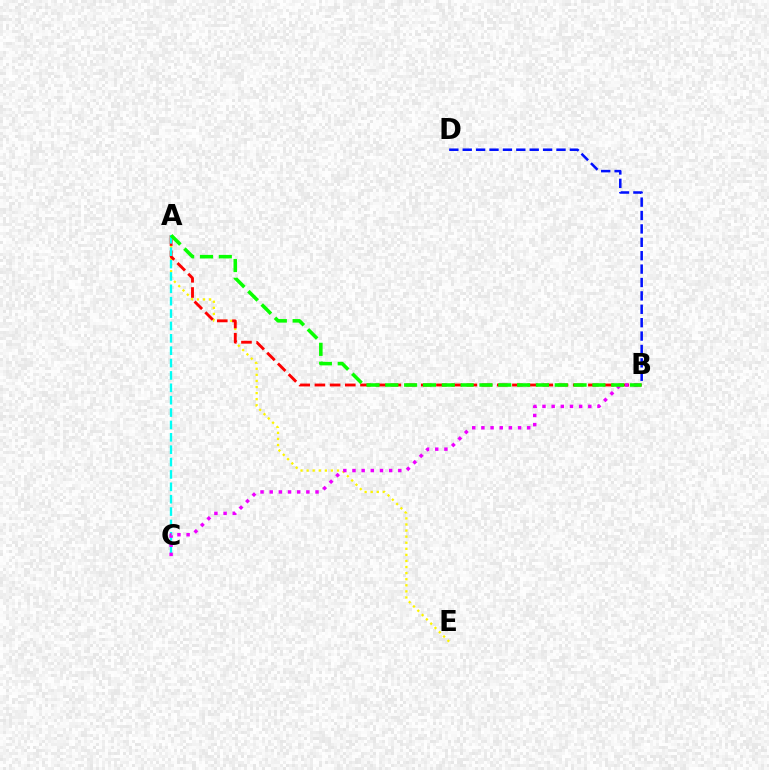{('A', 'E'): [{'color': '#fcf500', 'line_style': 'dotted', 'thickness': 1.65}], ('A', 'B'): [{'color': '#ff0000', 'line_style': 'dashed', 'thickness': 2.06}, {'color': '#08ff00', 'line_style': 'dashed', 'thickness': 2.56}], ('B', 'D'): [{'color': '#0010ff', 'line_style': 'dashed', 'thickness': 1.82}], ('A', 'C'): [{'color': '#00fff6', 'line_style': 'dashed', 'thickness': 1.68}], ('B', 'C'): [{'color': '#ee00ff', 'line_style': 'dotted', 'thickness': 2.49}]}